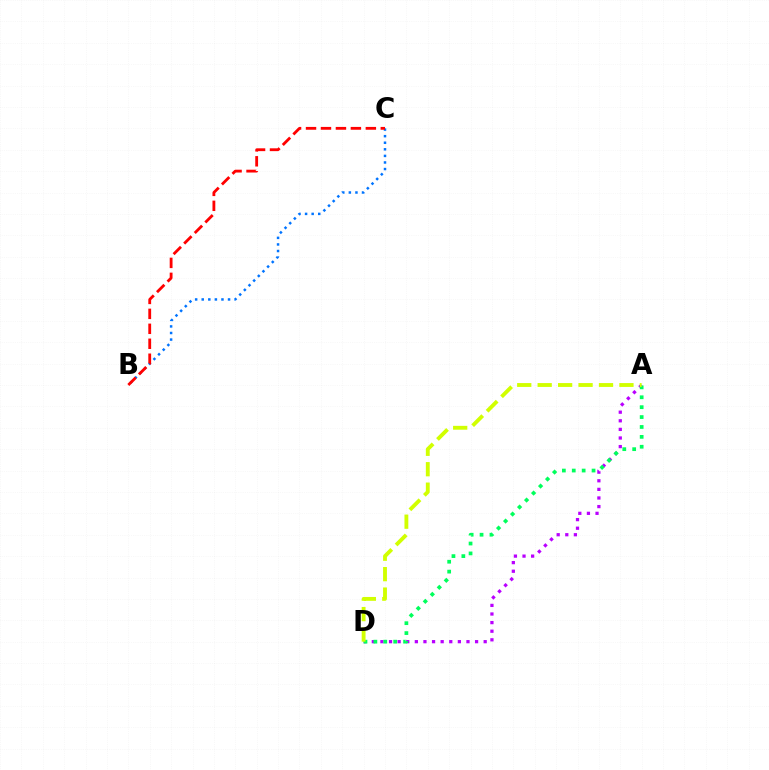{('B', 'C'): [{'color': '#0074ff', 'line_style': 'dotted', 'thickness': 1.79}, {'color': '#ff0000', 'line_style': 'dashed', 'thickness': 2.03}], ('A', 'D'): [{'color': '#b900ff', 'line_style': 'dotted', 'thickness': 2.34}, {'color': '#00ff5c', 'line_style': 'dotted', 'thickness': 2.69}, {'color': '#d1ff00', 'line_style': 'dashed', 'thickness': 2.78}]}